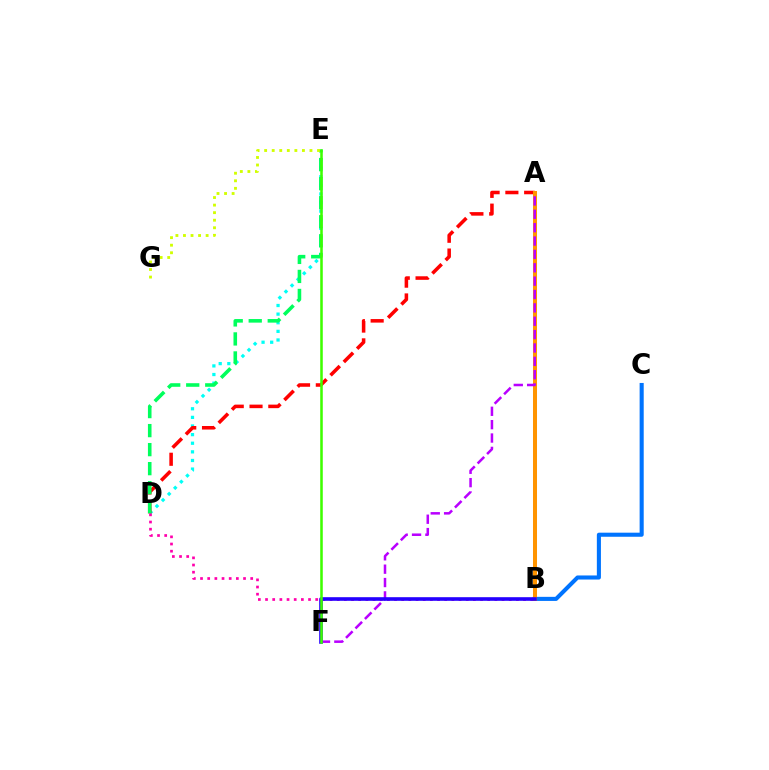{('D', 'E'): [{'color': '#00fff6', 'line_style': 'dotted', 'thickness': 2.34}, {'color': '#00ff5c', 'line_style': 'dashed', 'thickness': 2.58}], ('A', 'D'): [{'color': '#ff0000', 'line_style': 'dashed', 'thickness': 2.55}], ('B', 'C'): [{'color': '#0074ff', 'line_style': 'solid', 'thickness': 2.94}], ('A', 'B'): [{'color': '#ff9400', 'line_style': 'solid', 'thickness': 2.89}], ('E', 'G'): [{'color': '#d1ff00', 'line_style': 'dotted', 'thickness': 2.05}], ('B', 'D'): [{'color': '#ff00ac', 'line_style': 'dotted', 'thickness': 1.95}], ('A', 'F'): [{'color': '#b900ff', 'line_style': 'dashed', 'thickness': 1.82}], ('B', 'F'): [{'color': '#2500ff', 'line_style': 'solid', 'thickness': 2.6}], ('E', 'F'): [{'color': '#3dff00', 'line_style': 'solid', 'thickness': 1.83}]}